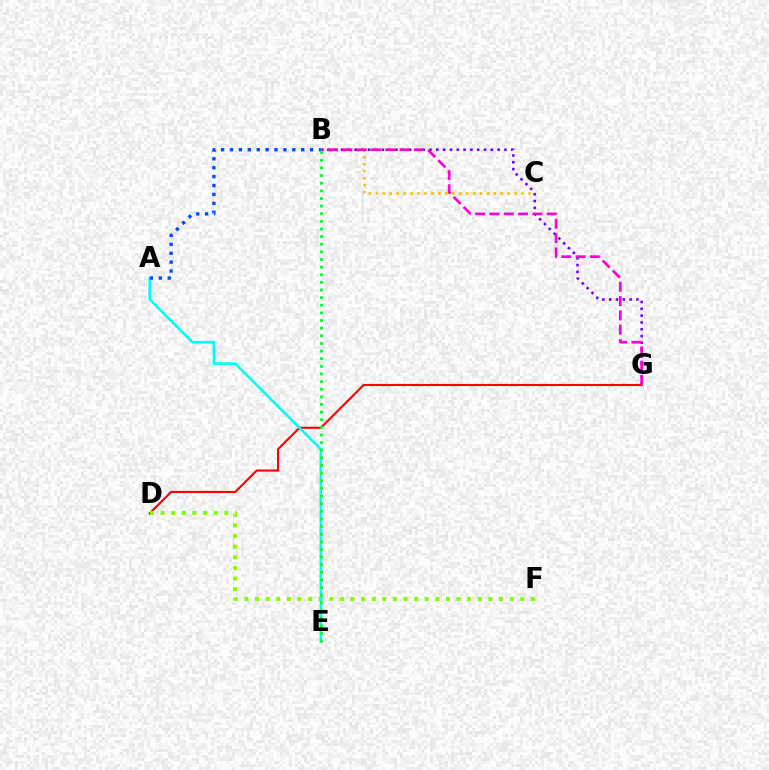{('B', 'C'): [{'color': '#ffbd00', 'line_style': 'dotted', 'thickness': 1.88}], ('B', 'G'): [{'color': '#7200ff', 'line_style': 'dotted', 'thickness': 1.85}, {'color': '#ff00cf', 'line_style': 'dashed', 'thickness': 1.95}], ('D', 'G'): [{'color': '#ff0000', 'line_style': 'solid', 'thickness': 1.52}], ('D', 'F'): [{'color': '#84ff00', 'line_style': 'dotted', 'thickness': 2.88}], ('A', 'E'): [{'color': '#00fff6', 'line_style': 'solid', 'thickness': 1.9}], ('A', 'B'): [{'color': '#004bff', 'line_style': 'dotted', 'thickness': 2.42}], ('B', 'E'): [{'color': '#00ff39', 'line_style': 'dotted', 'thickness': 2.07}]}